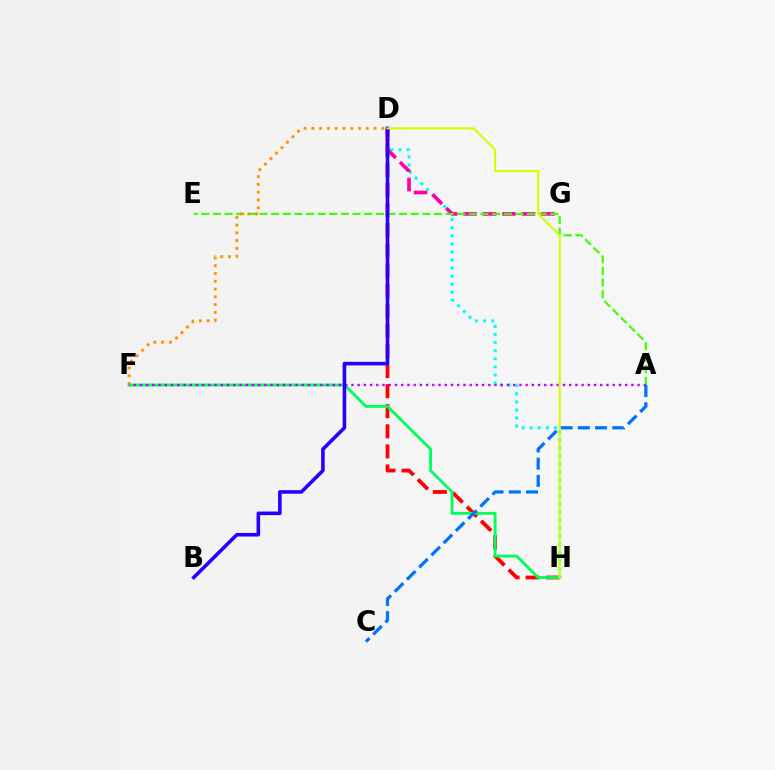{('D', 'H'): [{'color': '#00fff6', 'line_style': 'dotted', 'thickness': 2.19}, {'color': '#ff0000', 'line_style': 'dashed', 'thickness': 2.73}, {'color': '#d1ff00', 'line_style': 'solid', 'thickness': 1.5}], ('D', 'G'): [{'color': '#ff00ac', 'line_style': 'dashed', 'thickness': 2.64}], ('F', 'H'): [{'color': '#00ff5c', 'line_style': 'solid', 'thickness': 2.04}], ('A', 'E'): [{'color': '#3dff00', 'line_style': 'dashed', 'thickness': 1.58}], ('D', 'F'): [{'color': '#ff9400', 'line_style': 'dotted', 'thickness': 2.11}], ('A', 'F'): [{'color': '#b900ff', 'line_style': 'dotted', 'thickness': 1.69}], ('A', 'C'): [{'color': '#0074ff', 'line_style': 'dashed', 'thickness': 2.34}], ('B', 'D'): [{'color': '#2500ff', 'line_style': 'solid', 'thickness': 2.58}]}